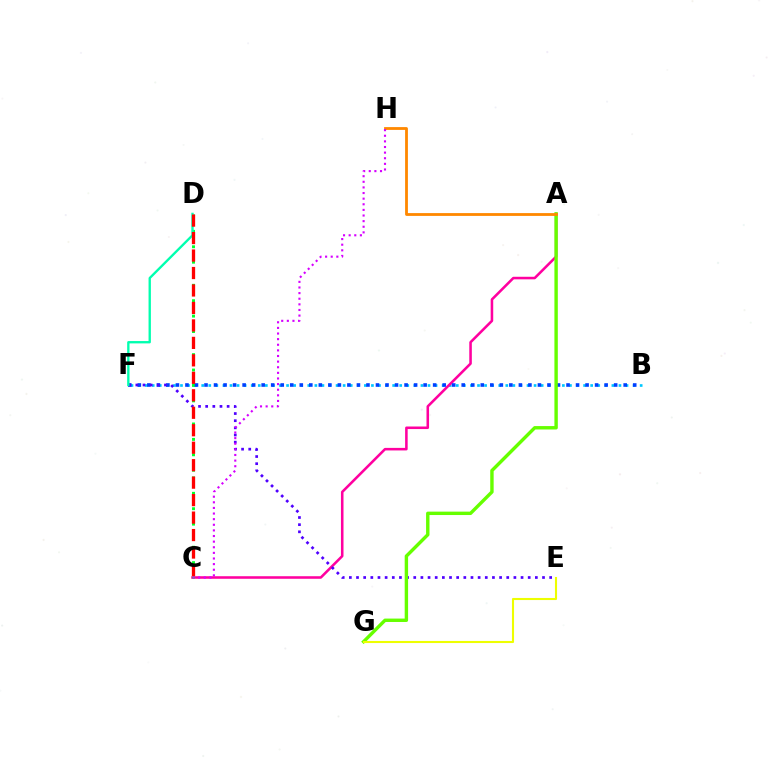{('B', 'F'): [{'color': '#00c7ff', 'line_style': 'dotted', 'thickness': 1.92}, {'color': '#003fff', 'line_style': 'dotted', 'thickness': 2.59}], ('A', 'C'): [{'color': '#ff00a0', 'line_style': 'solid', 'thickness': 1.84}], ('C', 'D'): [{'color': '#00ff27', 'line_style': 'dotted', 'thickness': 2.09}, {'color': '#ff0000', 'line_style': 'dashed', 'thickness': 2.37}], ('E', 'F'): [{'color': '#4f00ff', 'line_style': 'dotted', 'thickness': 1.94}], ('A', 'G'): [{'color': '#66ff00', 'line_style': 'solid', 'thickness': 2.45}], ('E', 'G'): [{'color': '#eeff00', 'line_style': 'solid', 'thickness': 1.51}], ('A', 'H'): [{'color': '#ff8800', 'line_style': 'solid', 'thickness': 2.02}], ('D', 'F'): [{'color': '#00ffaf', 'line_style': 'solid', 'thickness': 1.69}], ('C', 'H'): [{'color': '#d600ff', 'line_style': 'dotted', 'thickness': 1.53}]}